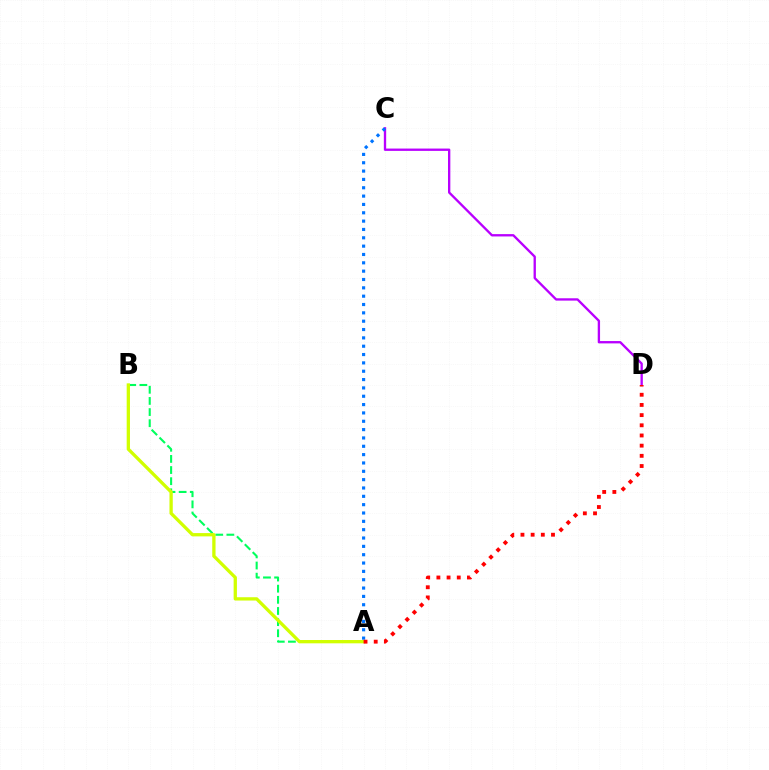{('A', 'B'): [{'color': '#00ff5c', 'line_style': 'dashed', 'thickness': 1.51}, {'color': '#d1ff00', 'line_style': 'solid', 'thickness': 2.38}], ('C', 'D'): [{'color': '#b900ff', 'line_style': 'solid', 'thickness': 1.68}], ('A', 'C'): [{'color': '#0074ff', 'line_style': 'dotted', 'thickness': 2.27}], ('A', 'D'): [{'color': '#ff0000', 'line_style': 'dotted', 'thickness': 2.77}]}